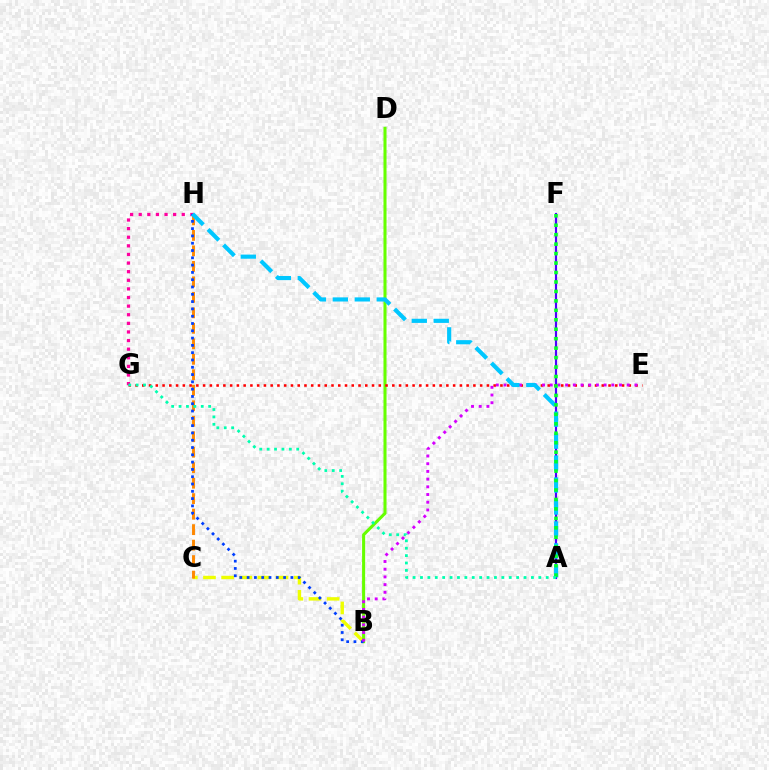{('A', 'F'): [{'color': '#4f00ff', 'line_style': 'solid', 'thickness': 1.56}, {'color': '#00ff27', 'line_style': 'dotted', 'thickness': 2.57}], ('B', 'C'): [{'color': '#eeff00', 'line_style': 'dashed', 'thickness': 2.46}], ('G', 'H'): [{'color': '#ff00a0', 'line_style': 'dotted', 'thickness': 2.34}], ('C', 'H'): [{'color': '#ff8800', 'line_style': 'dashed', 'thickness': 2.1}], ('B', 'D'): [{'color': '#66ff00', 'line_style': 'solid', 'thickness': 2.2}], ('E', 'G'): [{'color': '#ff0000', 'line_style': 'dotted', 'thickness': 1.84}], ('B', 'H'): [{'color': '#003fff', 'line_style': 'dotted', 'thickness': 1.98}], ('B', 'E'): [{'color': '#d600ff', 'line_style': 'dotted', 'thickness': 2.09}], ('A', 'H'): [{'color': '#00c7ff', 'line_style': 'dashed', 'thickness': 2.98}], ('A', 'G'): [{'color': '#00ffaf', 'line_style': 'dotted', 'thickness': 2.01}]}